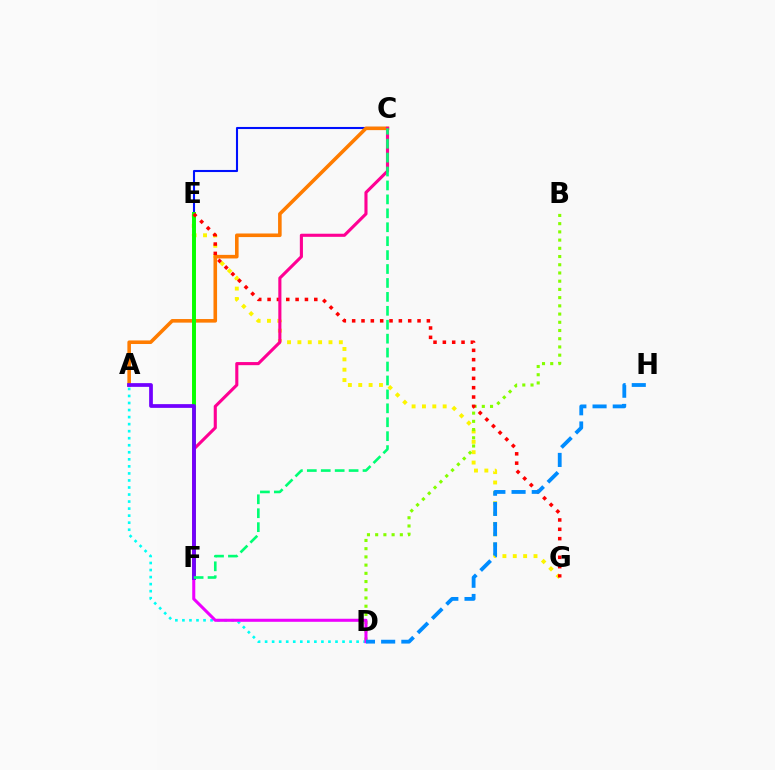{('E', 'G'): [{'color': '#fcf500', 'line_style': 'dotted', 'thickness': 2.82}, {'color': '#ff0000', 'line_style': 'dotted', 'thickness': 2.54}], ('C', 'E'): [{'color': '#0010ff', 'line_style': 'solid', 'thickness': 1.51}], ('A', 'C'): [{'color': '#ff7c00', 'line_style': 'solid', 'thickness': 2.58}], ('B', 'D'): [{'color': '#84ff00', 'line_style': 'dotted', 'thickness': 2.23}], ('E', 'F'): [{'color': '#08ff00', 'line_style': 'solid', 'thickness': 2.84}], ('C', 'F'): [{'color': '#ff0094', 'line_style': 'solid', 'thickness': 2.23}, {'color': '#00ff74', 'line_style': 'dashed', 'thickness': 1.89}], ('A', 'D'): [{'color': '#00fff6', 'line_style': 'dotted', 'thickness': 1.91}], ('D', 'F'): [{'color': '#ee00ff', 'line_style': 'solid', 'thickness': 2.19}], ('A', 'F'): [{'color': '#7200ff', 'line_style': 'solid', 'thickness': 2.69}], ('D', 'H'): [{'color': '#008cff', 'line_style': 'dashed', 'thickness': 2.74}]}